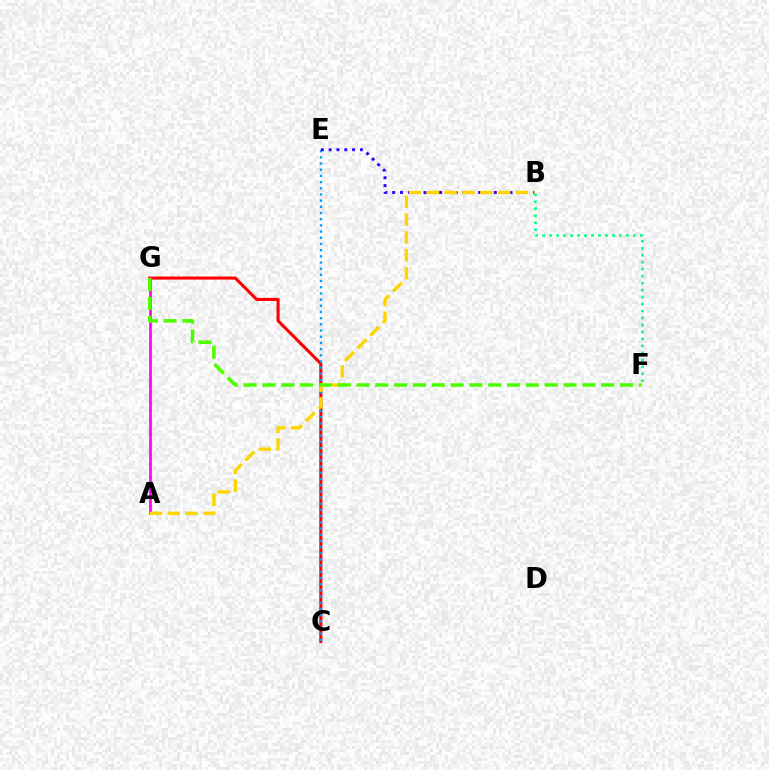{('C', 'G'): [{'color': '#ff0000', 'line_style': 'solid', 'thickness': 2.21}], ('B', 'F'): [{'color': '#00ff86', 'line_style': 'dotted', 'thickness': 1.9}], ('C', 'E'): [{'color': '#009eff', 'line_style': 'dotted', 'thickness': 1.68}], ('B', 'E'): [{'color': '#3700ff', 'line_style': 'dotted', 'thickness': 2.12}], ('A', 'G'): [{'color': '#ff00ed', 'line_style': 'solid', 'thickness': 1.92}], ('A', 'B'): [{'color': '#ffd500', 'line_style': 'dashed', 'thickness': 2.42}], ('F', 'G'): [{'color': '#4fff00', 'line_style': 'dashed', 'thickness': 2.56}]}